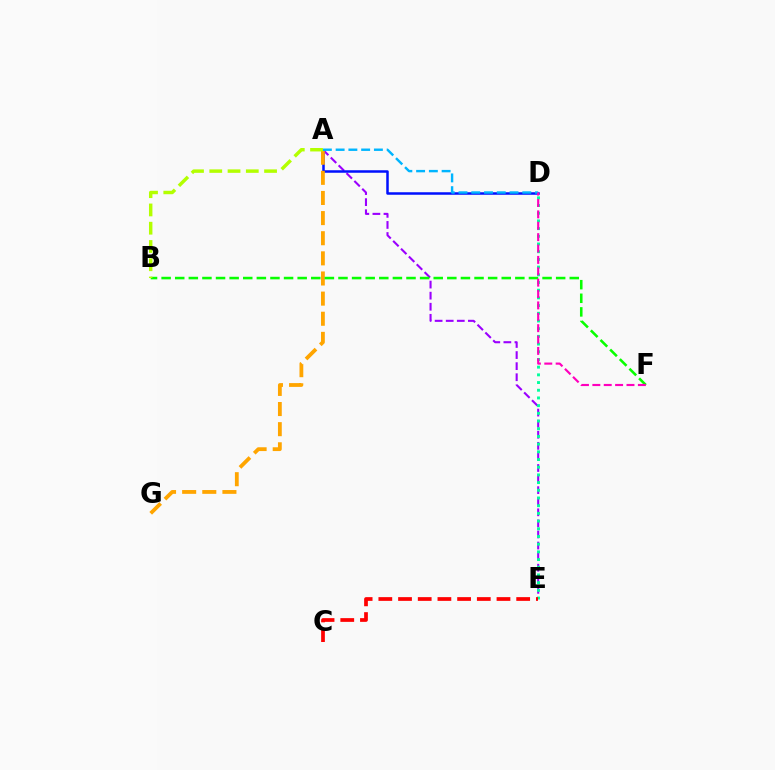{('A', 'E'): [{'color': '#9b00ff', 'line_style': 'dashed', 'thickness': 1.51}], ('A', 'D'): [{'color': '#0010ff', 'line_style': 'solid', 'thickness': 1.8}, {'color': '#00b5ff', 'line_style': 'dashed', 'thickness': 1.73}], ('D', 'E'): [{'color': '#00ff9d', 'line_style': 'dotted', 'thickness': 2.09}], ('A', 'G'): [{'color': '#ffa500', 'line_style': 'dashed', 'thickness': 2.73}], ('C', 'E'): [{'color': '#ff0000', 'line_style': 'dashed', 'thickness': 2.68}], ('B', 'F'): [{'color': '#08ff00', 'line_style': 'dashed', 'thickness': 1.85}], ('D', 'F'): [{'color': '#ff00bd', 'line_style': 'dashed', 'thickness': 1.55}], ('A', 'B'): [{'color': '#b3ff00', 'line_style': 'dashed', 'thickness': 2.48}]}